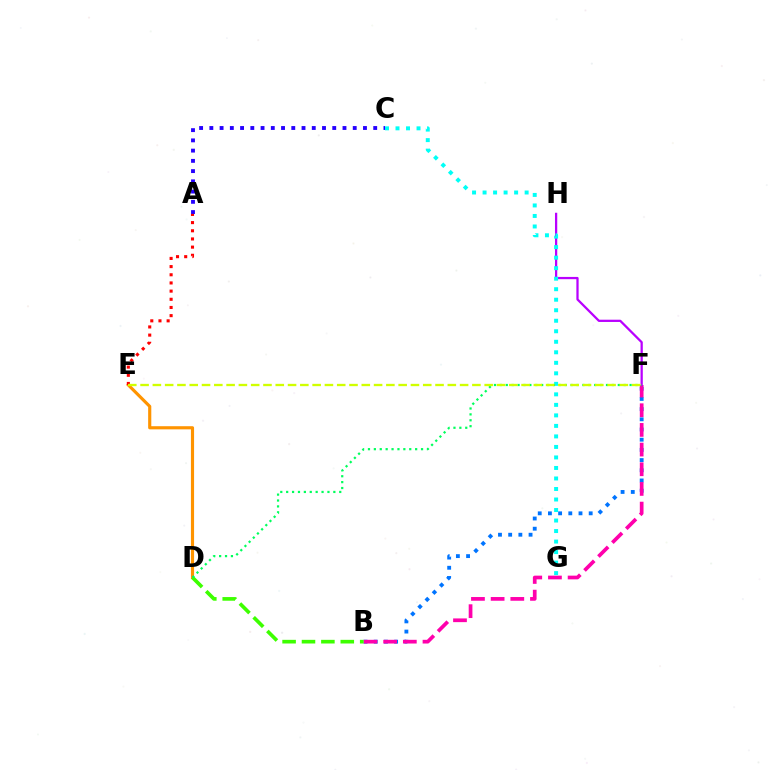{('D', 'E'): [{'color': '#ff9400', 'line_style': 'solid', 'thickness': 2.27}], ('B', 'F'): [{'color': '#0074ff', 'line_style': 'dotted', 'thickness': 2.77}, {'color': '#ff00ac', 'line_style': 'dashed', 'thickness': 2.67}], ('B', 'D'): [{'color': '#3dff00', 'line_style': 'dashed', 'thickness': 2.64}], ('F', 'H'): [{'color': '#b900ff', 'line_style': 'solid', 'thickness': 1.63}], ('A', 'C'): [{'color': '#2500ff', 'line_style': 'dotted', 'thickness': 2.78}], ('C', 'G'): [{'color': '#00fff6', 'line_style': 'dotted', 'thickness': 2.86}], ('D', 'F'): [{'color': '#00ff5c', 'line_style': 'dotted', 'thickness': 1.6}], ('A', 'E'): [{'color': '#ff0000', 'line_style': 'dotted', 'thickness': 2.22}], ('E', 'F'): [{'color': '#d1ff00', 'line_style': 'dashed', 'thickness': 1.67}]}